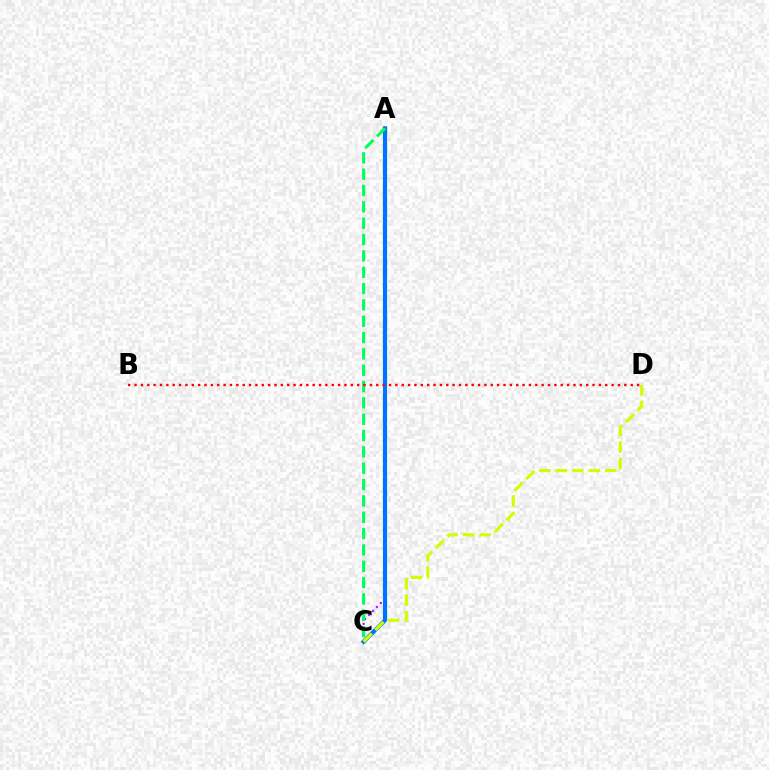{('A', 'C'): [{'color': '#b900ff', 'line_style': 'dotted', 'thickness': 1.52}, {'color': '#0074ff', 'line_style': 'solid', 'thickness': 2.99}, {'color': '#00ff5c', 'line_style': 'dashed', 'thickness': 2.22}], ('C', 'D'): [{'color': '#d1ff00', 'line_style': 'dashed', 'thickness': 2.24}], ('B', 'D'): [{'color': '#ff0000', 'line_style': 'dotted', 'thickness': 1.73}]}